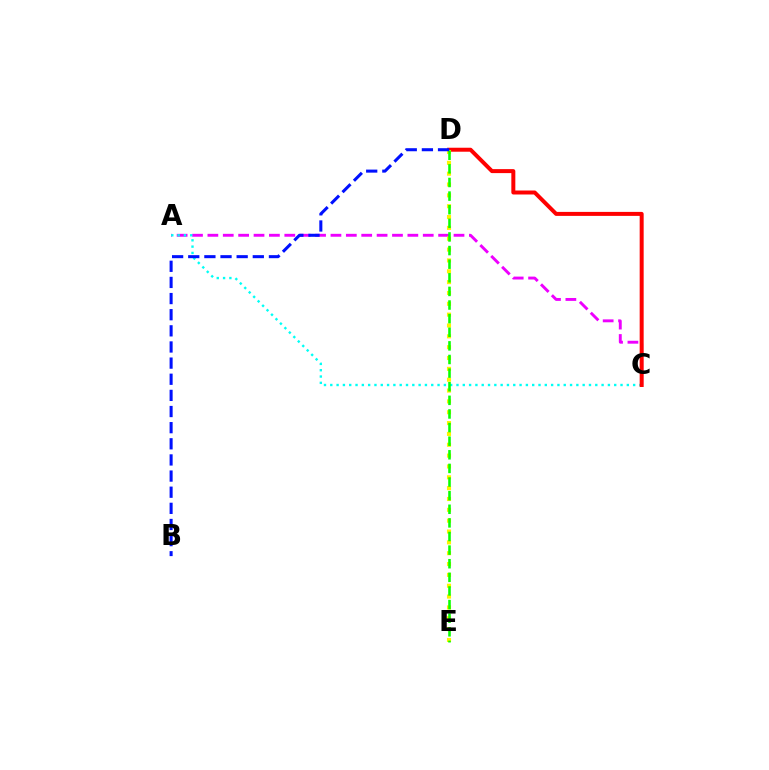{('A', 'C'): [{'color': '#ee00ff', 'line_style': 'dashed', 'thickness': 2.09}, {'color': '#00fff6', 'line_style': 'dotted', 'thickness': 1.71}], ('C', 'D'): [{'color': '#ff0000', 'line_style': 'solid', 'thickness': 2.87}], ('D', 'E'): [{'color': '#fcf500', 'line_style': 'dotted', 'thickness': 2.95}, {'color': '#08ff00', 'line_style': 'dashed', 'thickness': 1.85}], ('B', 'D'): [{'color': '#0010ff', 'line_style': 'dashed', 'thickness': 2.19}]}